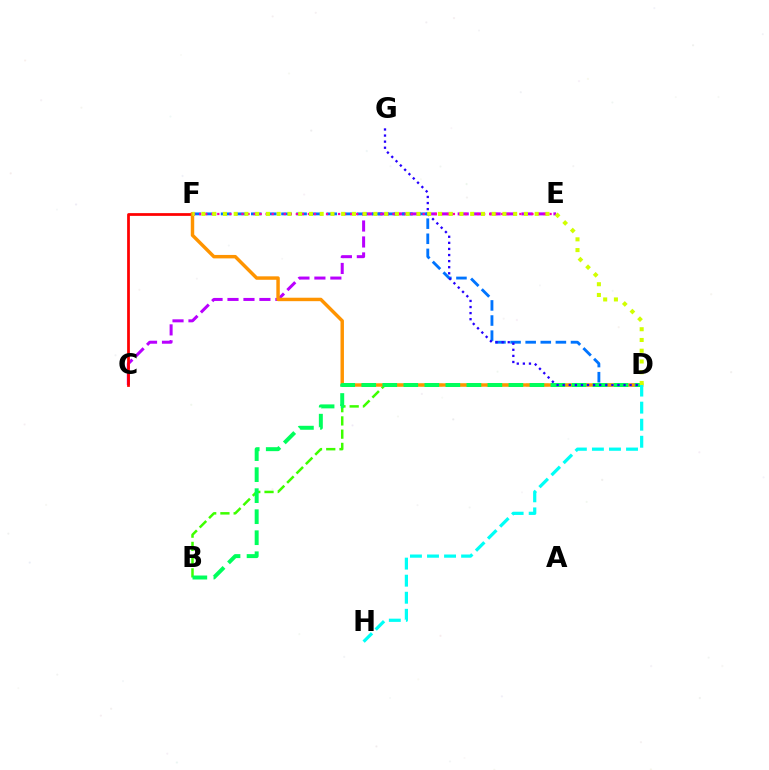{('C', 'E'): [{'color': '#b900ff', 'line_style': 'dashed', 'thickness': 2.17}], ('D', 'F'): [{'color': '#0074ff', 'line_style': 'dashed', 'thickness': 2.05}, {'color': '#ff9400', 'line_style': 'solid', 'thickness': 2.48}, {'color': '#d1ff00', 'line_style': 'dotted', 'thickness': 2.92}], ('B', 'D'): [{'color': '#3dff00', 'line_style': 'dashed', 'thickness': 1.8}, {'color': '#00ff5c', 'line_style': 'dashed', 'thickness': 2.86}], ('C', 'F'): [{'color': '#ff0000', 'line_style': 'solid', 'thickness': 1.98}], ('E', 'F'): [{'color': '#ff00ac', 'line_style': 'dotted', 'thickness': 1.64}], ('D', 'G'): [{'color': '#2500ff', 'line_style': 'dotted', 'thickness': 1.65}], ('D', 'H'): [{'color': '#00fff6', 'line_style': 'dashed', 'thickness': 2.32}]}